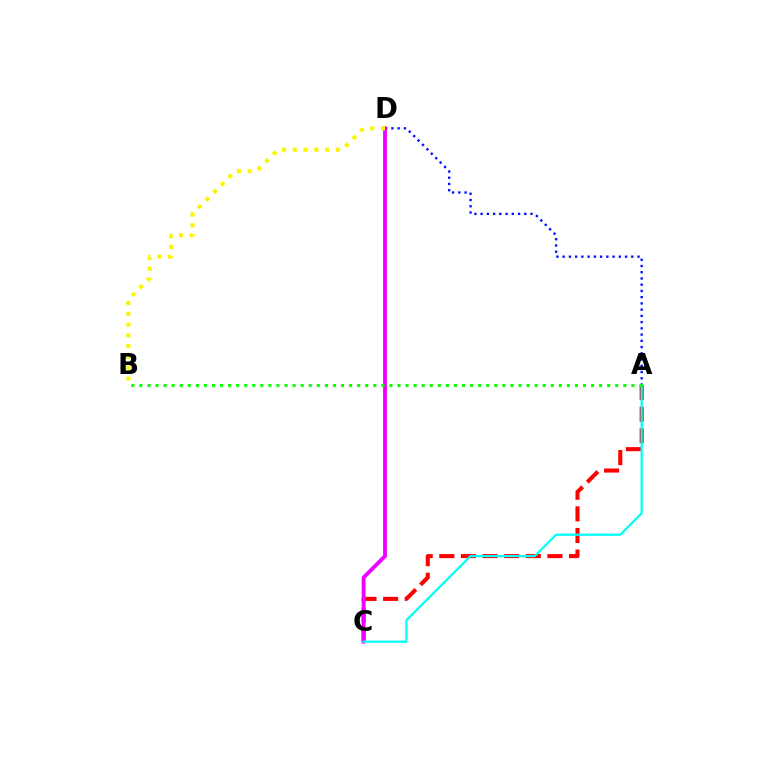{('A', 'D'): [{'color': '#0010ff', 'line_style': 'dotted', 'thickness': 1.69}], ('A', 'C'): [{'color': '#ff0000', 'line_style': 'dashed', 'thickness': 2.94}, {'color': '#00fff6', 'line_style': 'solid', 'thickness': 1.61}], ('C', 'D'): [{'color': '#ee00ff', 'line_style': 'solid', 'thickness': 2.77}], ('B', 'D'): [{'color': '#fcf500', 'line_style': 'dotted', 'thickness': 2.93}], ('A', 'B'): [{'color': '#08ff00', 'line_style': 'dotted', 'thickness': 2.19}]}